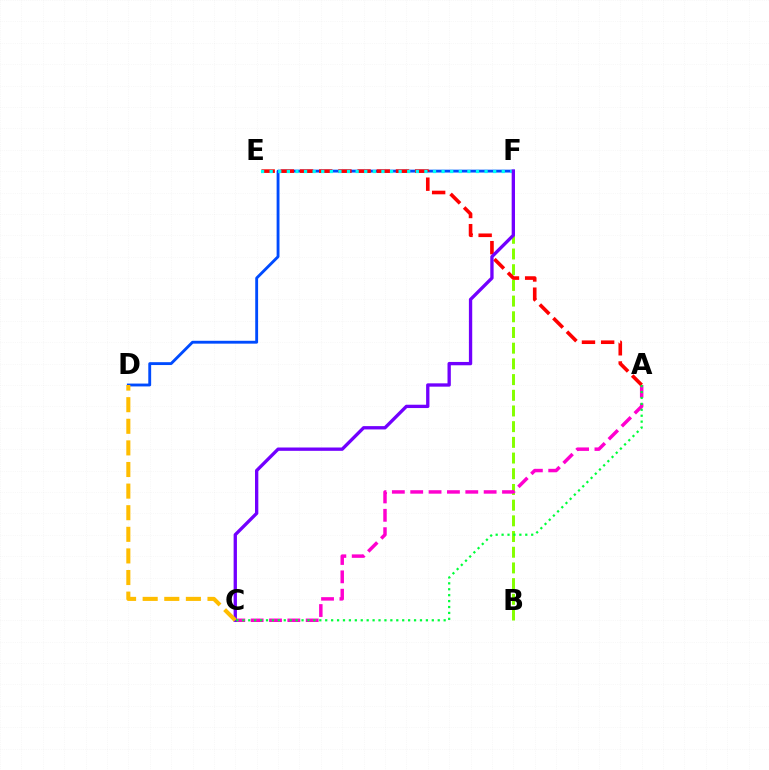{('D', 'F'): [{'color': '#004bff', 'line_style': 'solid', 'thickness': 2.06}], ('B', 'F'): [{'color': '#84ff00', 'line_style': 'dashed', 'thickness': 2.13}], ('A', 'C'): [{'color': '#ff00cf', 'line_style': 'dashed', 'thickness': 2.49}, {'color': '#00ff39', 'line_style': 'dotted', 'thickness': 1.61}], ('A', 'E'): [{'color': '#ff0000', 'line_style': 'dashed', 'thickness': 2.61}], ('E', 'F'): [{'color': '#00fff6', 'line_style': 'dotted', 'thickness': 2.34}], ('C', 'F'): [{'color': '#7200ff', 'line_style': 'solid', 'thickness': 2.39}], ('C', 'D'): [{'color': '#ffbd00', 'line_style': 'dashed', 'thickness': 2.93}]}